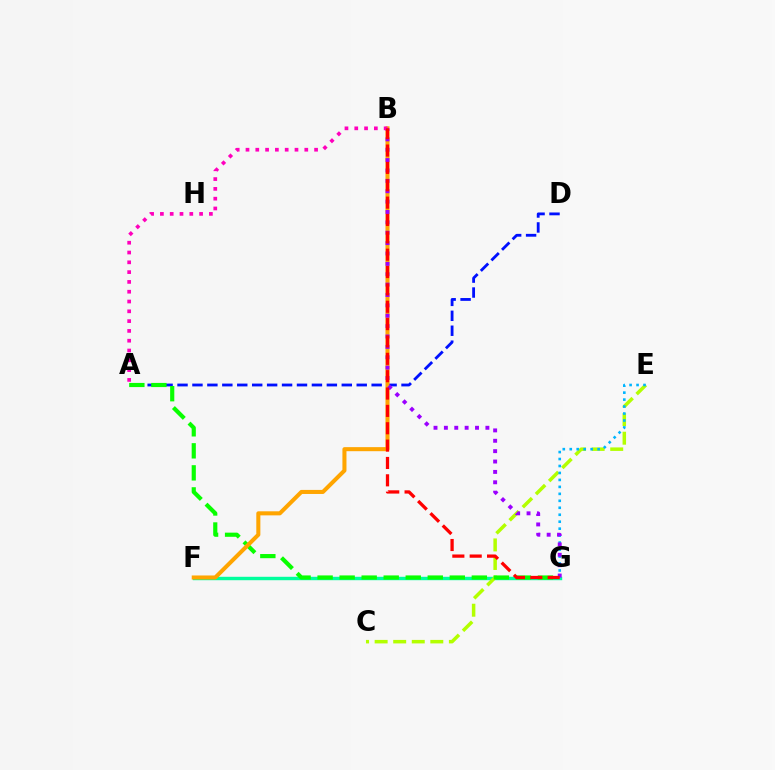{('F', 'G'): [{'color': '#00ff9d', 'line_style': 'solid', 'thickness': 2.46}], ('C', 'E'): [{'color': '#b3ff00', 'line_style': 'dashed', 'thickness': 2.52}], ('A', 'D'): [{'color': '#0010ff', 'line_style': 'dashed', 'thickness': 2.03}], ('E', 'G'): [{'color': '#00b5ff', 'line_style': 'dotted', 'thickness': 1.89}], ('A', 'G'): [{'color': '#08ff00', 'line_style': 'dashed', 'thickness': 2.99}], ('B', 'F'): [{'color': '#ffa500', 'line_style': 'solid', 'thickness': 2.92}], ('B', 'G'): [{'color': '#9b00ff', 'line_style': 'dotted', 'thickness': 2.82}, {'color': '#ff0000', 'line_style': 'dashed', 'thickness': 2.36}], ('A', 'B'): [{'color': '#ff00bd', 'line_style': 'dotted', 'thickness': 2.66}]}